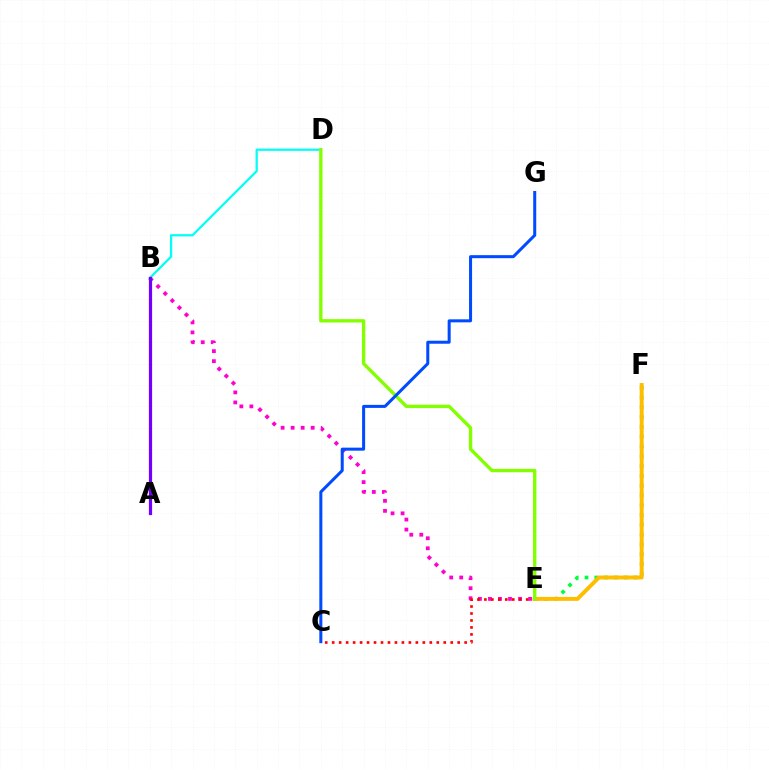{('B', 'E'): [{'color': '#ff00cf', 'line_style': 'dotted', 'thickness': 2.72}], ('C', 'E'): [{'color': '#ff0000', 'line_style': 'dotted', 'thickness': 1.89}], ('E', 'F'): [{'color': '#00ff39', 'line_style': 'dotted', 'thickness': 2.66}, {'color': '#ffbd00', 'line_style': 'solid', 'thickness': 2.84}], ('B', 'D'): [{'color': '#00fff6', 'line_style': 'solid', 'thickness': 1.61}], ('A', 'B'): [{'color': '#7200ff', 'line_style': 'solid', 'thickness': 2.32}], ('D', 'E'): [{'color': '#84ff00', 'line_style': 'solid', 'thickness': 2.42}], ('C', 'G'): [{'color': '#004bff', 'line_style': 'solid', 'thickness': 2.18}]}